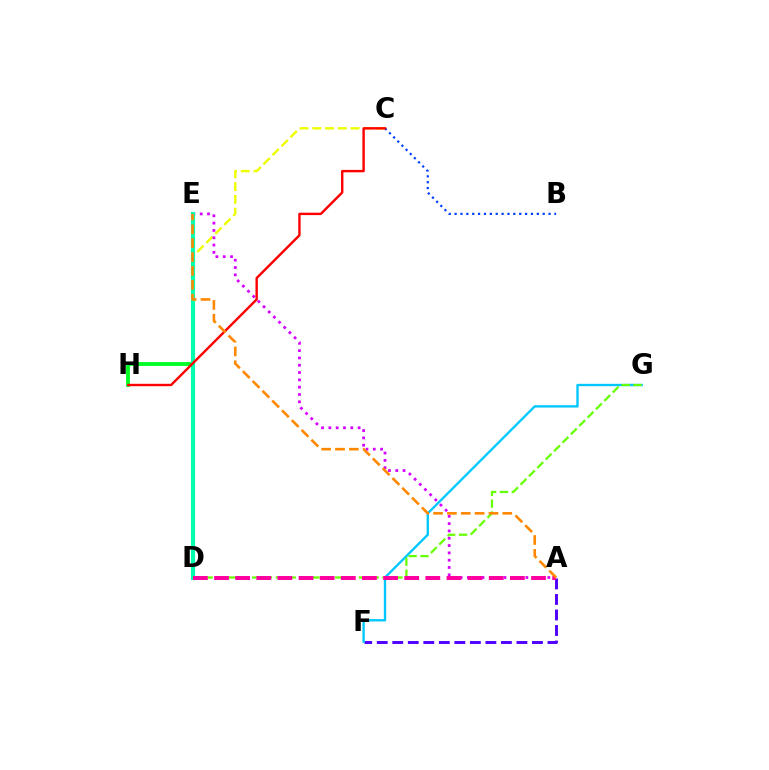{('C', 'D'): [{'color': '#eeff00', 'line_style': 'dashed', 'thickness': 1.73}], ('A', 'F'): [{'color': '#4f00ff', 'line_style': 'dashed', 'thickness': 2.11}], ('B', 'C'): [{'color': '#003fff', 'line_style': 'dotted', 'thickness': 1.6}], ('A', 'E'): [{'color': '#d600ff', 'line_style': 'dotted', 'thickness': 1.99}, {'color': '#ff8800', 'line_style': 'dashed', 'thickness': 1.88}], ('E', 'H'): [{'color': '#00ff27', 'line_style': 'solid', 'thickness': 2.76}], ('F', 'G'): [{'color': '#00c7ff', 'line_style': 'solid', 'thickness': 1.7}], ('D', 'G'): [{'color': '#66ff00', 'line_style': 'dashed', 'thickness': 1.61}], ('D', 'E'): [{'color': '#00ffaf', 'line_style': 'solid', 'thickness': 2.99}], ('C', 'H'): [{'color': '#ff0000', 'line_style': 'solid', 'thickness': 1.73}], ('A', 'D'): [{'color': '#ff00a0', 'line_style': 'dashed', 'thickness': 2.87}]}